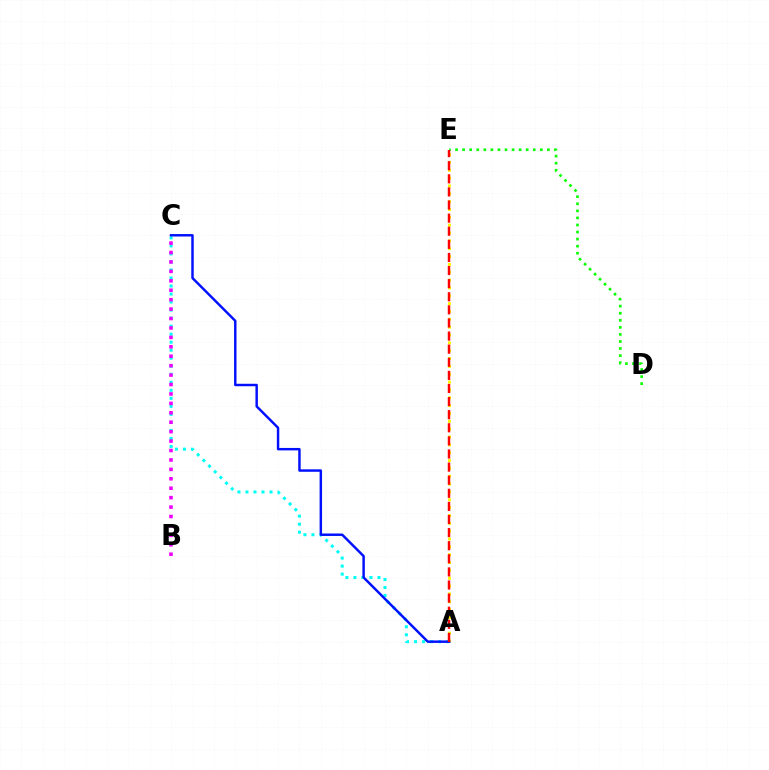{('A', 'C'): [{'color': '#00fff6', 'line_style': 'dotted', 'thickness': 2.18}, {'color': '#0010ff', 'line_style': 'solid', 'thickness': 1.77}], ('B', 'C'): [{'color': '#ee00ff', 'line_style': 'dotted', 'thickness': 2.56}], ('D', 'E'): [{'color': '#08ff00', 'line_style': 'dotted', 'thickness': 1.92}], ('A', 'E'): [{'color': '#fcf500', 'line_style': 'dotted', 'thickness': 2.13}, {'color': '#ff0000', 'line_style': 'dashed', 'thickness': 1.78}]}